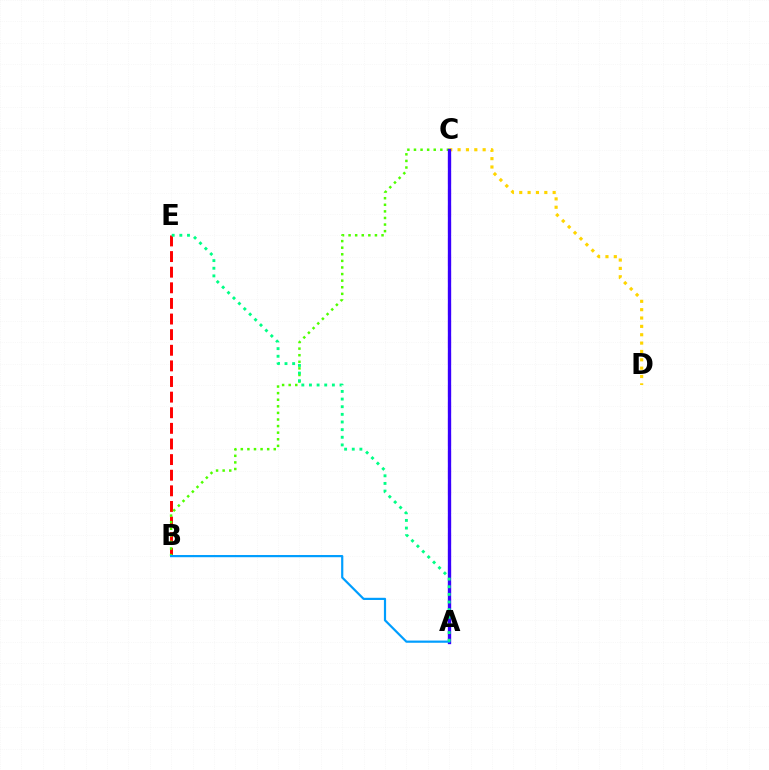{('C', 'D'): [{'color': '#ffd500', 'line_style': 'dotted', 'thickness': 2.27}], ('A', 'C'): [{'color': '#ff00ed', 'line_style': 'dashed', 'thickness': 2.22}, {'color': '#3700ff', 'line_style': 'solid', 'thickness': 2.39}], ('B', 'E'): [{'color': '#ff0000', 'line_style': 'dashed', 'thickness': 2.12}], ('B', 'C'): [{'color': '#4fff00', 'line_style': 'dotted', 'thickness': 1.79}], ('A', 'B'): [{'color': '#009eff', 'line_style': 'solid', 'thickness': 1.58}], ('A', 'E'): [{'color': '#00ff86', 'line_style': 'dotted', 'thickness': 2.08}]}